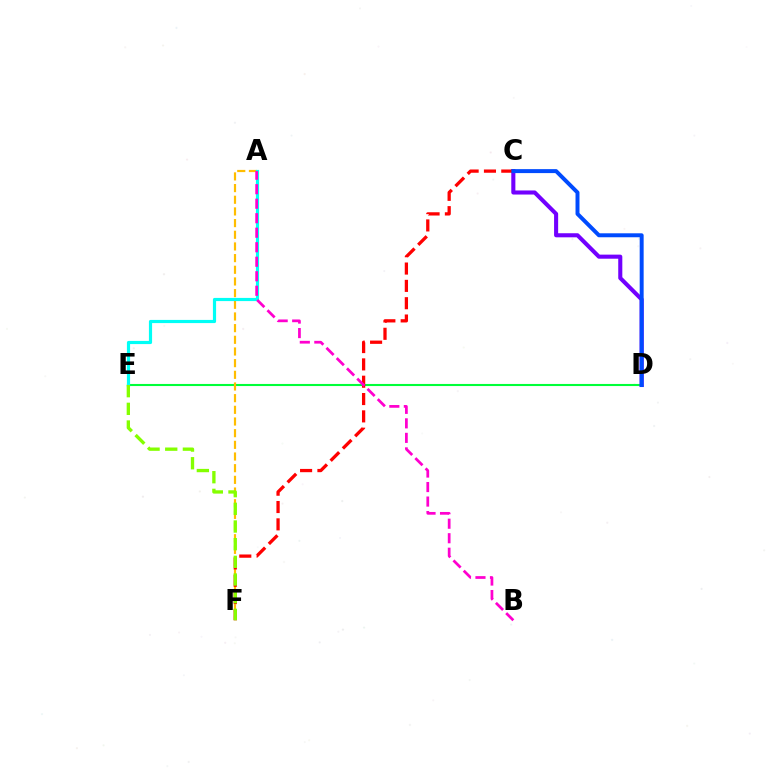{('D', 'E'): [{'color': '#00ff39', 'line_style': 'solid', 'thickness': 1.51}], ('C', 'D'): [{'color': '#7200ff', 'line_style': 'solid', 'thickness': 2.94}, {'color': '#004bff', 'line_style': 'solid', 'thickness': 2.85}], ('A', 'F'): [{'color': '#ffbd00', 'line_style': 'dashed', 'thickness': 1.59}], ('A', 'E'): [{'color': '#00fff6', 'line_style': 'solid', 'thickness': 2.28}], ('C', 'F'): [{'color': '#ff0000', 'line_style': 'dashed', 'thickness': 2.35}], ('A', 'B'): [{'color': '#ff00cf', 'line_style': 'dashed', 'thickness': 1.97}], ('E', 'F'): [{'color': '#84ff00', 'line_style': 'dashed', 'thickness': 2.4}]}